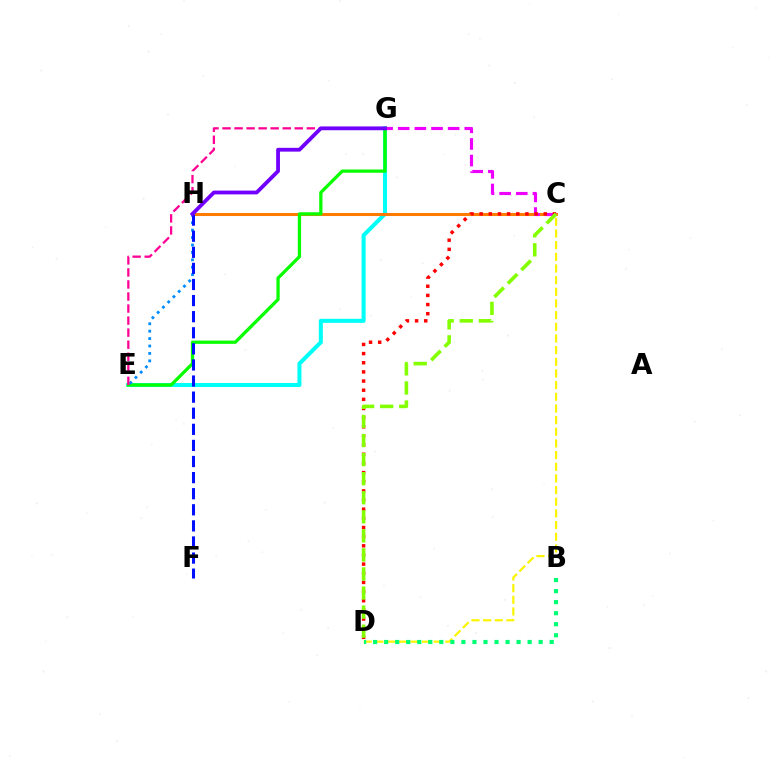{('E', 'G'): [{'color': '#00fff6', 'line_style': 'solid', 'thickness': 2.9}, {'color': '#08ff00', 'line_style': 'solid', 'thickness': 2.36}, {'color': '#ff0094', 'line_style': 'dashed', 'thickness': 1.64}], ('C', 'H'): [{'color': '#ff7c00', 'line_style': 'solid', 'thickness': 2.19}], ('C', 'D'): [{'color': '#fcf500', 'line_style': 'dashed', 'thickness': 1.58}, {'color': '#ff0000', 'line_style': 'dotted', 'thickness': 2.49}, {'color': '#84ff00', 'line_style': 'dashed', 'thickness': 2.59}], ('C', 'G'): [{'color': '#ee00ff', 'line_style': 'dashed', 'thickness': 2.26}], ('B', 'D'): [{'color': '#00ff74', 'line_style': 'dotted', 'thickness': 3.0}], ('E', 'H'): [{'color': '#008cff', 'line_style': 'dotted', 'thickness': 2.02}], ('F', 'H'): [{'color': '#0010ff', 'line_style': 'dashed', 'thickness': 2.19}], ('G', 'H'): [{'color': '#7200ff', 'line_style': 'solid', 'thickness': 2.74}]}